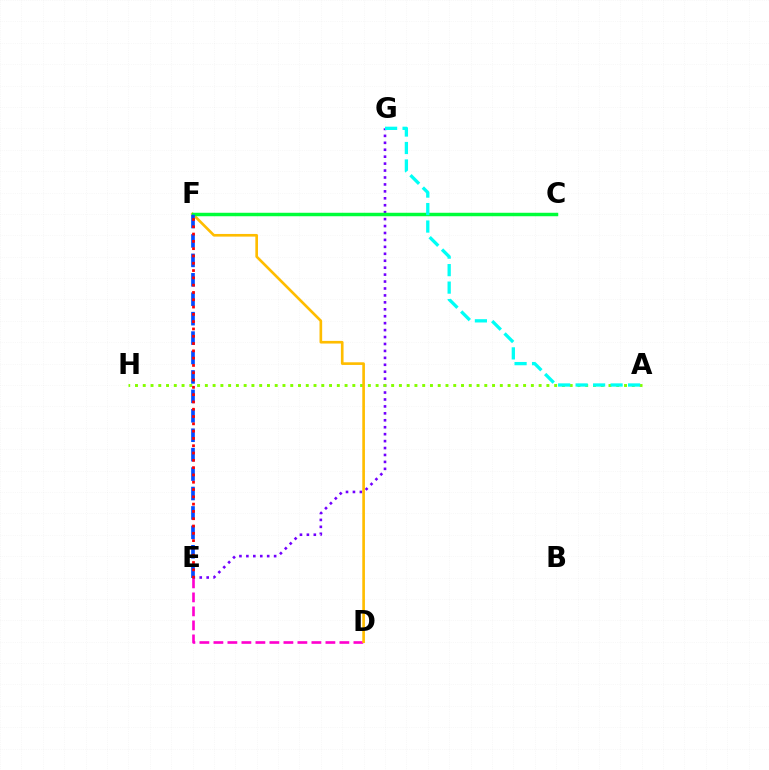{('D', 'E'): [{'color': '#ff00cf', 'line_style': 'dashed', 'thickness': 1.9}], ('E', 'G'): [{'color': '#7200ff', 'line_style': 'dotted', 'thickness': 1.88}], ('A', 'H'): [{'color': '#84ff00', 'line_style': 'dotted', 'thickness': 2.11}], ('D', 'F'): [{'color': '#ffbd00', 'line_style': 'solid', 'thickness': 1.91}], ('C', 'F'): [{'color': '#00ff39', 'line_style': 'solid', 'thickness': 2.49}], ('E', 'F'): [{'color': '#004bff', 'line_style': 'dashed', 'thickness': 2.64}, {'color': '#ff0000', 'line_style': 'dotted', 'thickness': 1.98}], ('A', 'G'): [{'color': '#00fff6', 'line_style': 'dashed', 'thickness': 2.37}]}